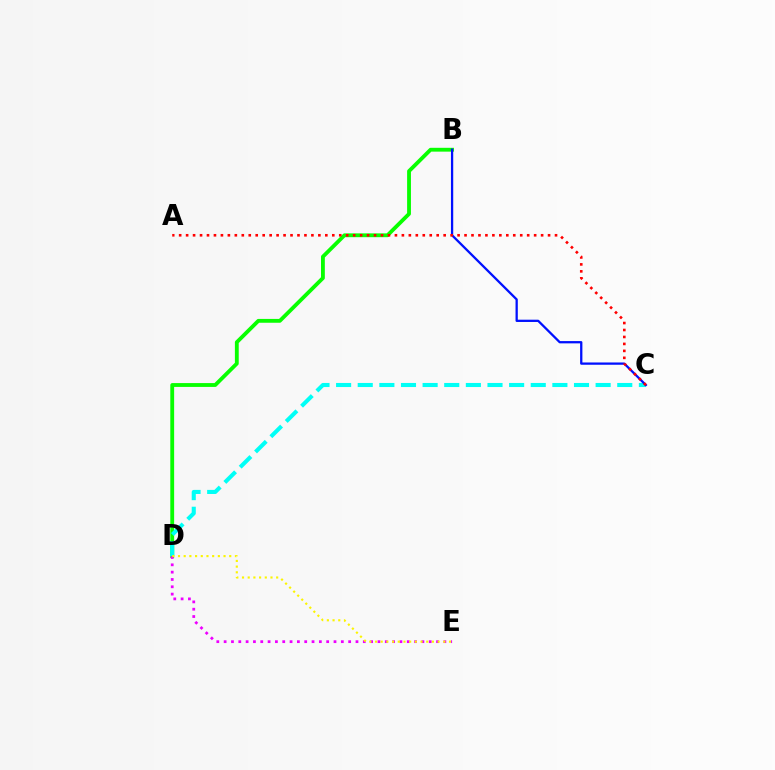{('B', 'D'): [{'color': '#08ff00', 'line_style': 'solid', 'thickness': 2.76}], ('C', 'D'): [{'color': '#00fff6', 'line_style': 'dashed', 'thickness': 2.94}], ('B', 'C'): [{'color': '#0010ff', 'line_style': 'solid', 'thickness': 1.64}], ('D', 'E'): [{'color': '#ee00ff', 'line_style': 'dotted', 'thickness': 1.99}, {'color': '#fcf500', 'line_style': 'dotted', 'thickness': 1.55}], ('A', 'C'): [{'color': '#ff0000', 'line_style': 'dotted', 'thickness': 1.89}]}